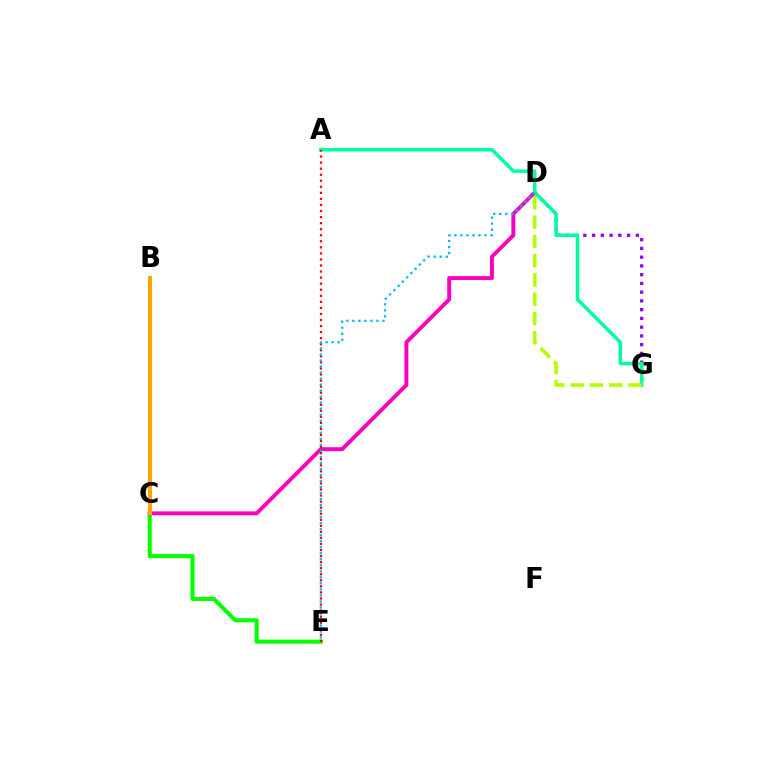{('C', 'E'): [{'color': '#08ff00', 'line_style': 'solid', 'thickness': 2.95}], ('C', 'D'): [{'color': '#ff00bd', 'line_style': 'solid', 'thickness': 2.81}], ('D', 'G'): [{'color': '#9b00ff', 'line_style': 'dotted', 'thickness': 2.38}, {'color': '#b3ff00', 'line_style': 'dashed', 'thickness': 2.62}], ('A', 'G'): [{'color': '#00ff9d', 'line_style': 'solid', 'thickness': 2.53}], ('A', 'E'): [{'color': '#ff0000', 'line_style': 'dotted', 'thickness': 1.64}], ('B', 'C'): [{'color': '#0010ff', 'line_style': 'dotted', 'thickness': 1.55}, {'color': '#ffa500', 'line_style': 'solid', 'thickness': 2.97}], ('D', 'E'): [{'color': '#00b5ff', 'line_style': 'dotted', 'thickness': 1.64}]}